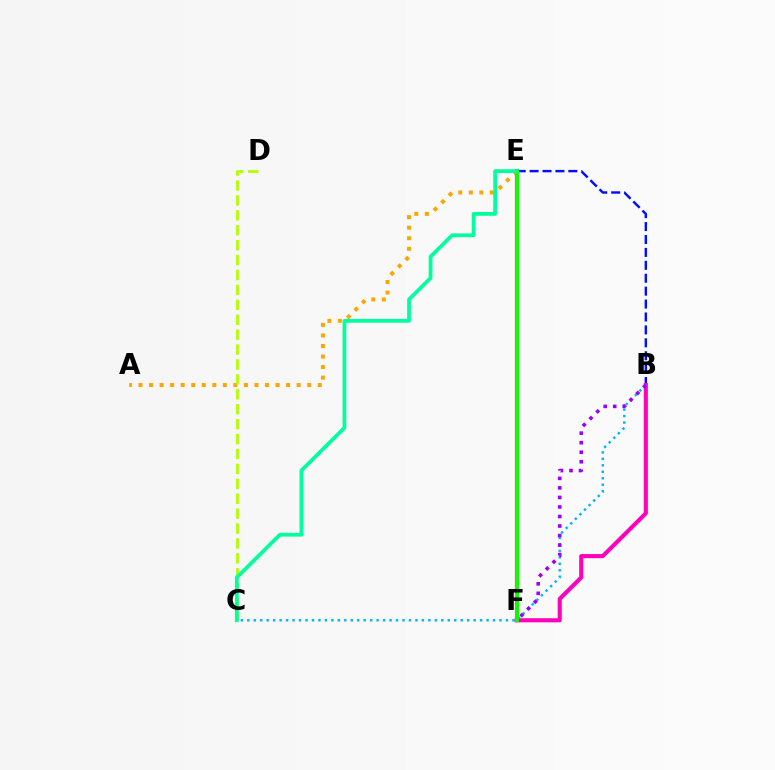{('B', 'E'): [{'color': '#0010ff', 'line_style': 'dashed', 'thickness': 1.75}], ('B', 'F'): [{'color': '#ff00bd', 'line_style': 'solid', 'thickness': 2.95}, {'color': '#9b00ff', 'line_style': 'dotted', 'thickness': 2.59}], ('A', 'E'): [{'color': '#ffa500', 'line_style': 'dotted', 'thickness': 2.87}], ('B', 'C'): [{'color': '#00b5ff', 'line_style': 'dotted', 'thickness': 1.76}], ('E', 'F'): [{'color': '#ff0000', 'line_style': 'solid', 'thickness': 3.0}, {'color': '#08ff00', 'line_style': 'solid', 'thickness': 2.82}], ('C', 'D'): [{'color': '#b3ff00', 'line_style': 'dashed', 'thickness': 2.03}], ('C', 'E'): [{'color': '#00ff9d', 'line_style': 'solid', 'thickness': 2.71}]}